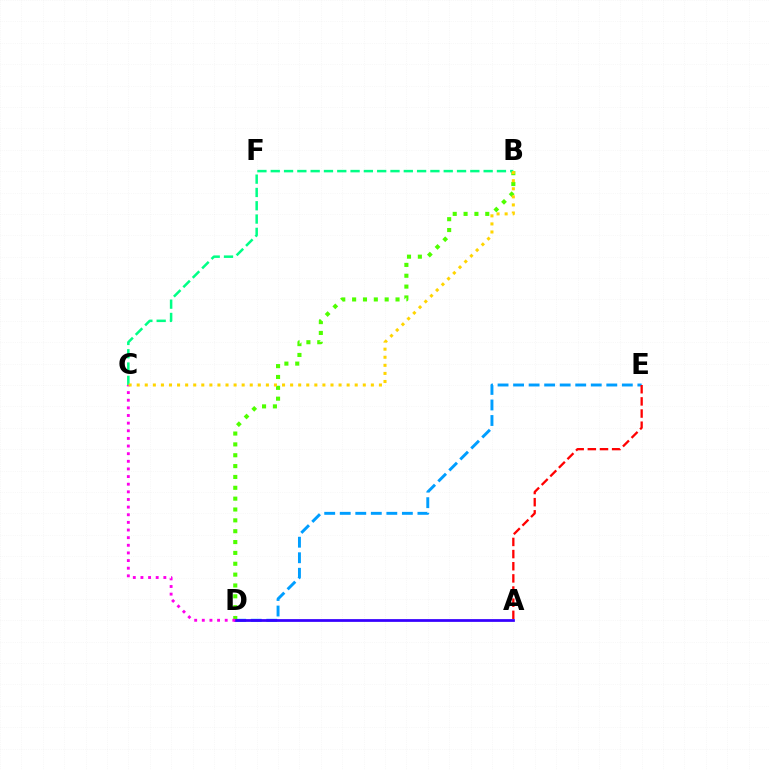{('D', 'E'): [{'color': '#009eff', 'line_style': 'dashed', 'thickness': 2.11}], ('B', 'D'): [{'color': '#4fff00', 'line_style': 'dotted', 'thickness': 2.95}], ('A', 'E'): [{'color': '#ff0000', 'line_style': 'dashed', 'thickness': 1.65}], ('A', 'D'): [{'color': '#3700ff', 'line_style': 'solid', 'thickness': 1.98}], ('C', 'D'): [{'color': '#ff00ed', 'line_style': 'dotted', 'thickness': 2.07}], ('B', 'C'): [{'color': '#00ff86', 'line_style': 'dashed', 'thickness': 1.81}, {'color': '#ffd500', 'line_style': 'dotted', 'thickness': 2.19}]}